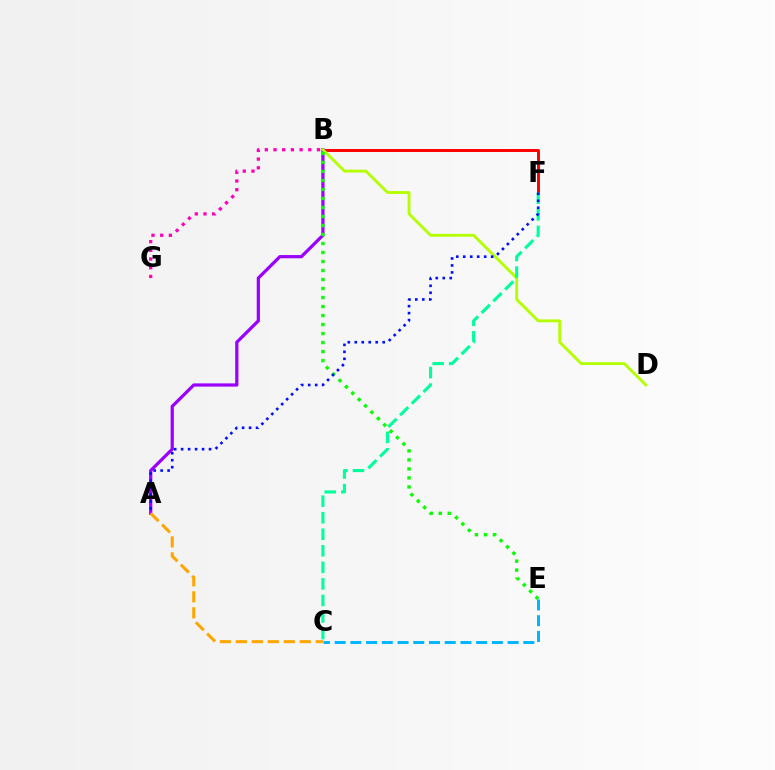{('B', 'F'): [{'color': '#ff0000', 'line_style': 'solid', 'thickness': 2.13}], ('A', 'B'): [{'color': '#9b00ff', 'line_style': 'solid', 'thickness': 2.32}], ('B', 'D'): [{'color': '#b3ff00', 'line_style': 'solid', 'thickness': 2.05}], ('A', 'C'): [{'color': '#ffa500', 'line_style': 'dashed', 'thickness': 2.17}], ('B', 'G'): [{'color': '#ff00bd', 'line_style': 'dotted', 'thickness': 2.36}], ('C', 'F'): [{'color': '#00ff9d', 'line_style': 'dashed', 'thickness': 2.25}], ('B', 'E'): [{'color': '#08ff00', 'line_style': 'dotted', 'thickness': 2.45}], ('C', 'E'): [{'color': '#00b5ff', 'line_style': 'dashed', 'thickness': 2.14}], ('A', 'F'): [{'color': '#0010ff', 'line_style': 'dotted', 'thickness': 1.9}]}